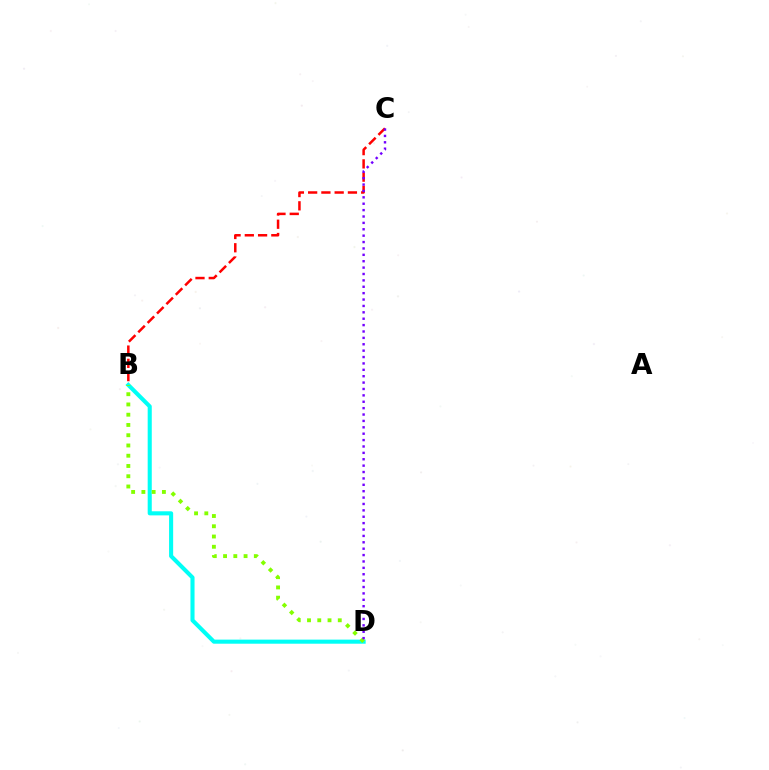{('B', 'D'): [{'color': '#00fff6', 'line_style': 'solid', 'thickness': 2.94}, {'color': '#84ff00', 'line_style': 'dotted', 'thickness': 2.79}], ('B', 'C'): [{'color': '#ff0000', 'line_style': 'dashed', 'thickness': 1.8}], ('C', 'D'): [{'color': '#7200ff', 'line_style': 'dotted', 'thickness': 1.74}]}